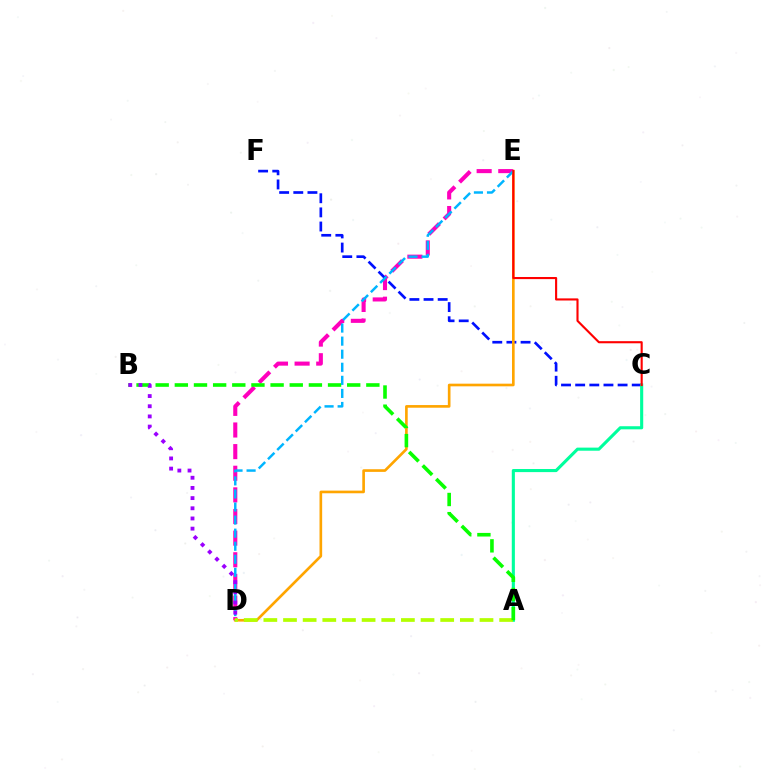{('D', 'E'): [{'color': '#ff00bd', 'line_style': 'dashed', 'thickness': 2.94}, {'color': '#ffa500', 'line_style': 'solid', 'thickness': 1.91}, {'color': '#00b5ff', 'line_style': 'dashed', 'thickness': 1.78}], ('C', 'F'): [{'color': '#0010ff', 'line_style': 'dashed', 'thickness': 1.92}], ('A', 'C'): [{'color': '#00ff9d', 'line_style': 'solid', 'thickness': 2.23}], ('A', 'D'): [{'color': '#b3ff00', 'line_style': 'dashed', 'thickness': 2.67}], ('A', 'B'): [{'color': '#08ff00', 'line_style': 'dashed', 'thickness': 2.6}], ('C', 'E'): [{'color': '#ff0000', 'line_style': 'solid', 'thickness': 1.52}], ('B', 'D'): [{'color': '#9b00ff', 'line_style': 'dotted', 'thickness': 2.76}]}